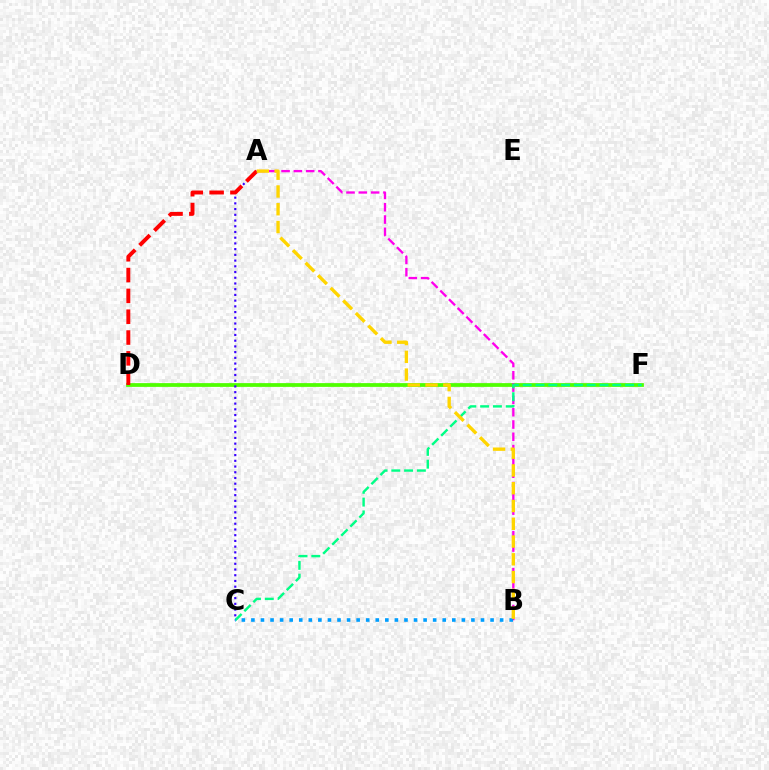{('D', 'F'): [{'color': '#4fff00', 'line_style': 'solid', 'thickness': 2.7}], ('A', 'B'): [{'color': '#ff00ed', 'line_style': 'dashed', 'thickness': 1.67}, {'color': '#ffd500', 'line_style': 'dashed', 'thickness': 2.41}], ('A', 'C'): [{'color': '#3700ff', 'line_style': 'dotted', 'thickness': 1.55}], ('A', 'D'): [{'color': '#ff0000', 'line_style': 'dashed', 'thickness': 2.83}], ('C', 'F'): [{'color': '#00ff86', 'line_style': 'dashed', 'thickness': 1.74}], ('B', 'C'): [{'color': '#009eff', 'line_style': 'dotted', 'thickness': 2.6}]}